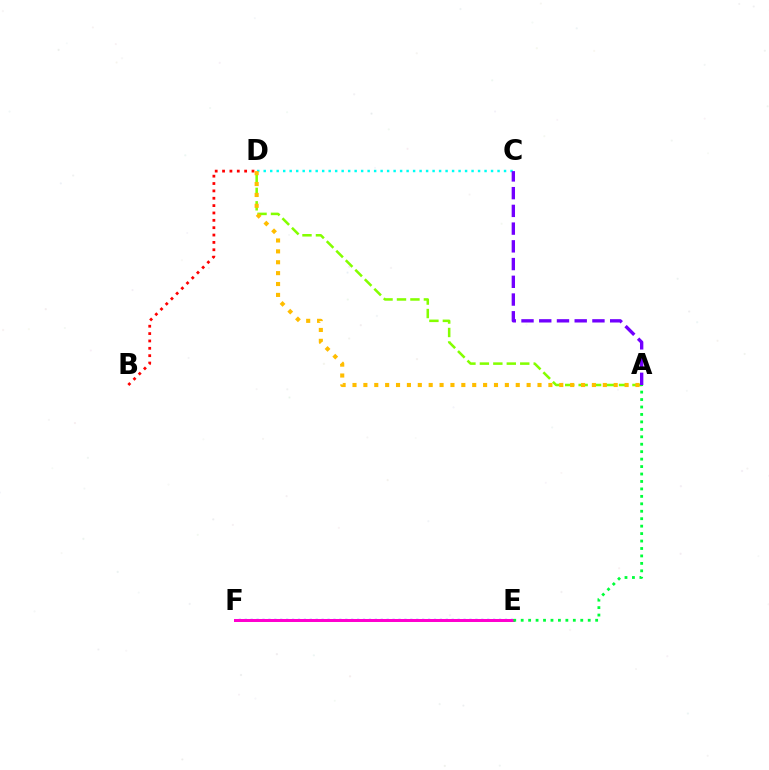{('A', 'D'): [{'color': '#84ff00', 'line_style': 'dashed', 'thickness': 1.83}, {'color': '#ffbd00', 'line_style': 'dotted', 'thickness': 2.96}], ('B', 'D'): [{'color': '#ff0000', 'line_style': 'dotted', 'thickness': 2.0}], ('C', 'D'): [{'color': '#00fff6', 'line_style': 'dotted', 'thickness': 1.76}], ('E', 'F'): [{'color': '#004bff', 'line_style': 'dotted', 'thickness': 1.61}, {'color': '#ff00cf', 'line_style': 'solid', 'thickness': 2.16}], ('A', 'C'): [{'color': '#7200ff', 'line_style': 'dashed', 'thickness': 2.41}], ('A', 'E'): [{'color': '#00ff39', 'line_style': 'dotted', 'thickness': 2.02}]}